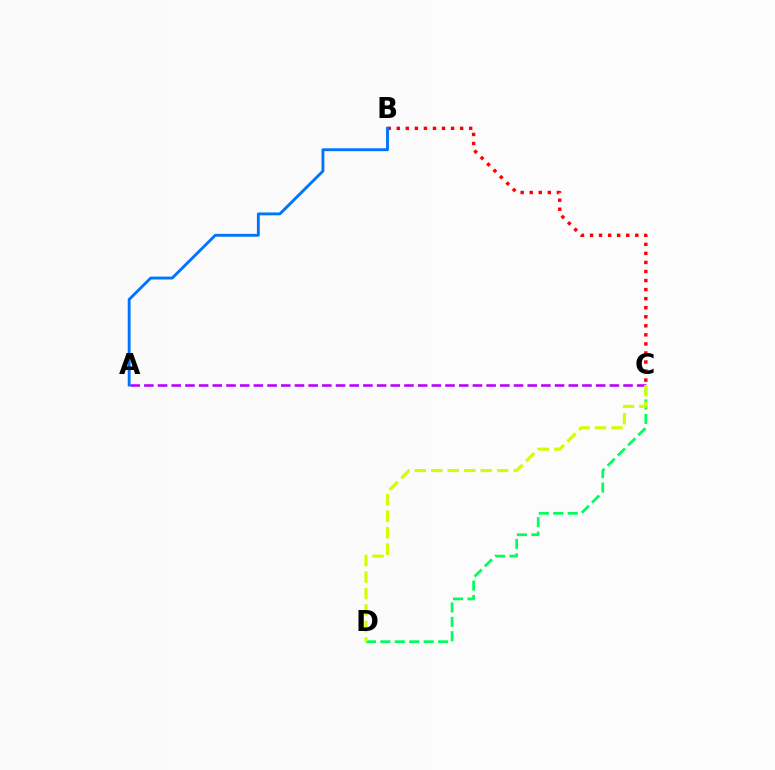{('A', 'C'): [{'color': '#b900ff', 'line_style': 'dashed', 'thickness': 1.86}], ('C', 'D'): [{'color': '#00ff5c', 'line_style': 'dashed', 'thickness': 1.96}, {'color': '#d1ff00', 'line_style': 'dashed', 'thickness': 2.24}], ('B', 'C'): [{'color': '#ff0000', 'line_style': 'dotted', 'thickness': 2.46}], ('A', 'B'): [{'color': '#0074ff', 'line_style': 'solid', 'thickness': 2.07}]}